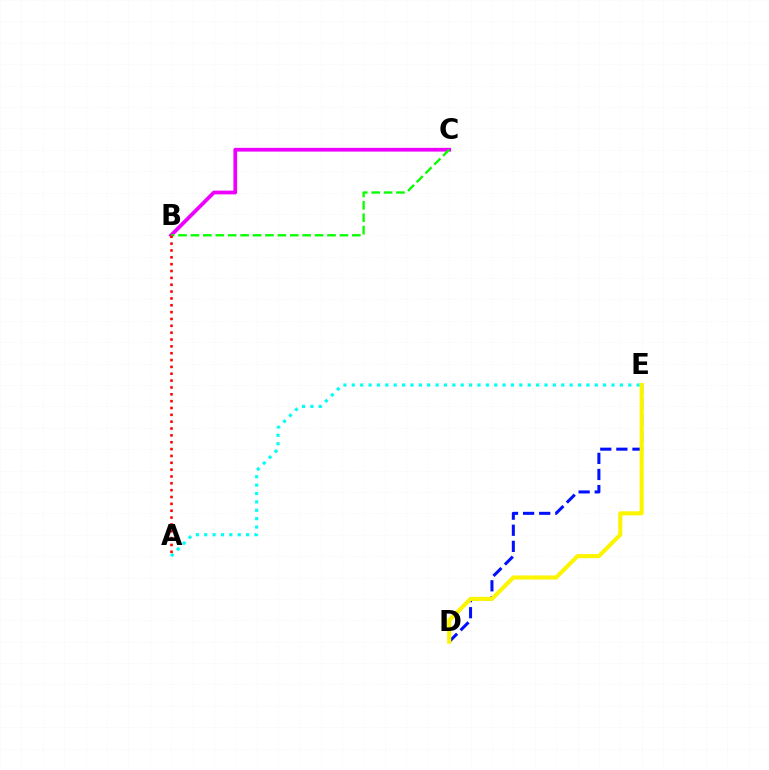{('B', 'C'): [{'color': '#ee00ff', 'line_style': 'solid', 'thickness': 2.7}, {'color': '#08ff00', 'line_style': 'dashed', 'thickness': 1.69}], ('A', 'E'): [{'color': '#00fff6', 'line_style': 'dotted', 'thickness': 2.28}], ('A', 'B'): [{'color': '#ff0000', 'line_style': 'dotted', 'thickness': 1.86}], ('D', 'E'): [{'color': '#0010ff', 'line_style': 'dashed', 'thickness': 2.19}, {'color': '#fcf500', 'line_style': 'solid', 'thickness': 2.93}]}